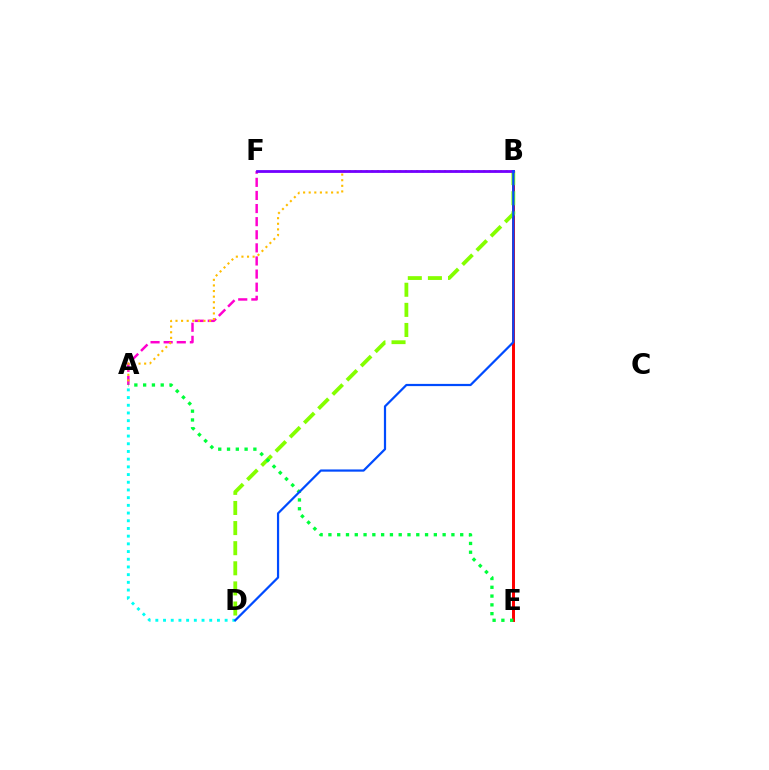{('B', 'E'): [{'color': '#ff0000', 'line_style': 'solid', 'thickness': 2.13}], ('A', 'F'): [{'color': '#ff00cf', 'line_style': 'dashed', 'thickness': 1.78}], ('B', 'D'): [{'color': '#84ff00', 'line_style': 'dashed', 'thickness': 2.73}, {'color': '#004bff', 'line_style': 'solid', 'thickness': 1.6}], ('A', 'B'): [{'color': '#ffbd00', 'line_style': 'dotted', 'thickness': 1.52}], ('A', 'D'): [{'color': '#00fff6', 'line_style': 'dotted', 'thickness': 2.09}], ('A', 'E'): [{'color': '#00ff39', 'line_style': 'dotted', 'thickness': 2.39}], ('B', 'F'): [{'color': '#7200ff', 'line_style': 'solid', 'thickness': 2.01}]}